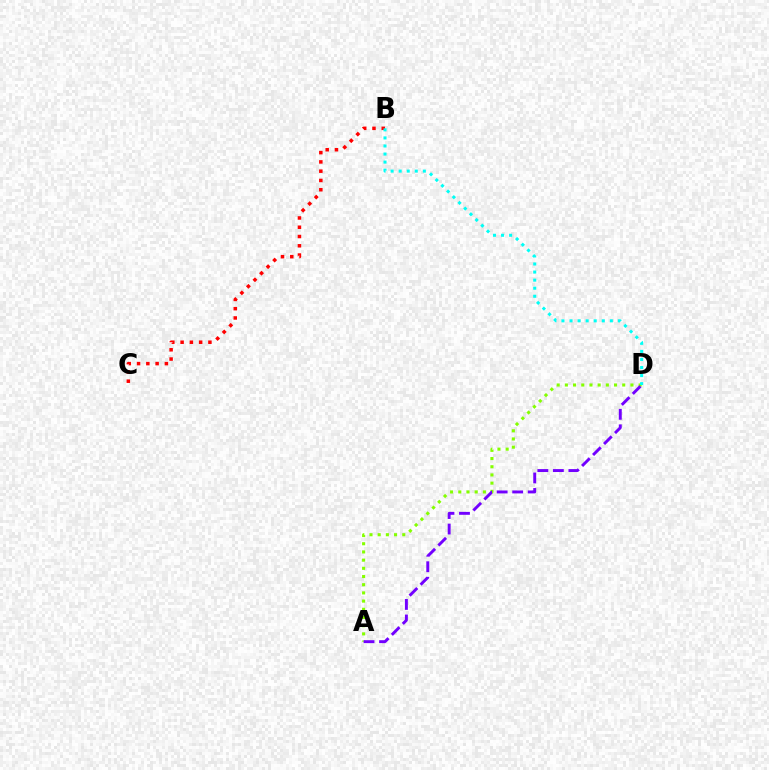{('A', 'D'): [{'color': '#84ff00', 'line_style': 'dotted', 'thickness': 2.23}, {'color': '#7200ff', 'line_style': 'dashed', 'thickness': 2.11}], ('B', 'C'): [{'color': '#ff0000', 'line_style': 'dotted', 'thickness': 2.52}], ('B', 'D'): [{'color': '#00fff6', 'line_style': 'dotted', 'thickness': 2.19}]}